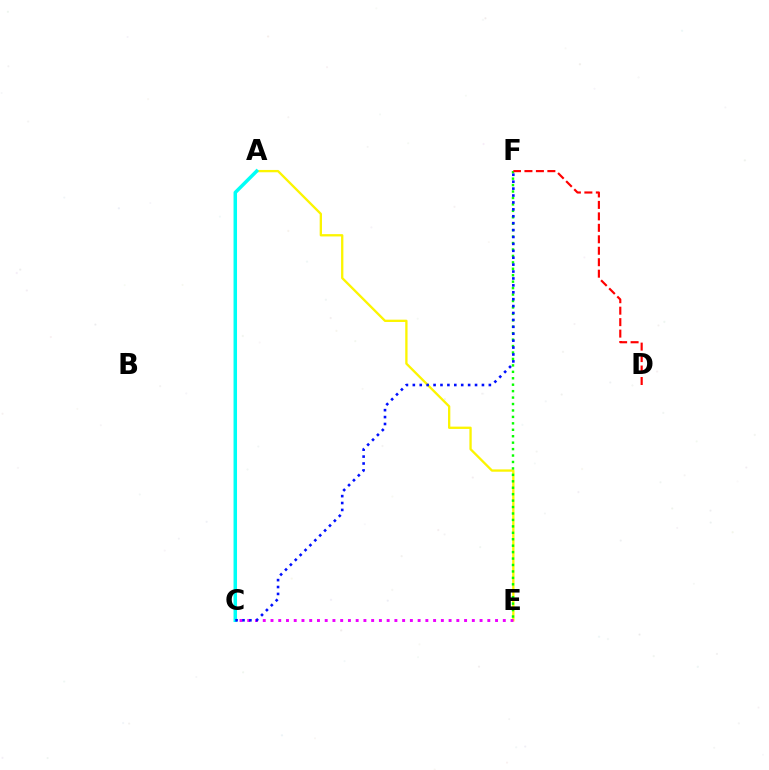{('A', 'E'): [{'color': '#fcf500', 'line_style': 'solid', 'thickness': 1.66}], ('E', 'F'): [{'color': '#08ff00', 'line_style': 'dotted', 'thickness': 1.75}], ('C', 'E'): [{'color': '#ee00ff', 'line_style': 'dotted', 'thickness': 2.1}], ('A', 'C'): [{'color': '#00fff6', 'line_style': 'solid', 'thickness': 2.52}], ('D', 'F'): [{'color': '#ff0000', 'line_style': 'dashed', 'thickness': 1.56}], ('C', 'F'): [{'color': '#0010ff', 'line_style': 'dotted', 'thickness': 1.88}]}